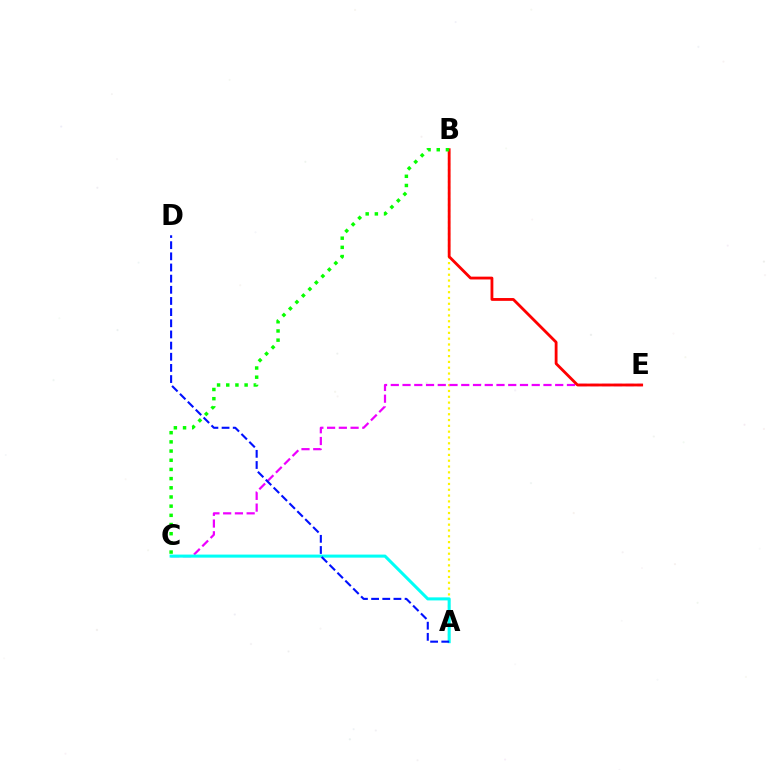{('A', 'B'): [{'color': '#fcf500', 'line_style': 'dotted', 'thickness': 1.58}], ('C', 'E'): [{'color': '#ee00ff', 'line_style': 'dashed', 'thickness': 1.6}], ('A', 'C'): [{'color': '#00fff6', 'line_style': 'solid', 'thickness': 2.19}], ('A', 'D'): [{'color': '#0010ff', 'line_style': 'dashed', 'thickness': 1.52}], ('B', 'E'): [{'color': '#ff0000', 'line_style': 'solid', 'thickness': 2.03}], ('B', 'C'): [{'color': '#08ff00', 'line_style': 'dotted', 'thickness': 2.49}]}